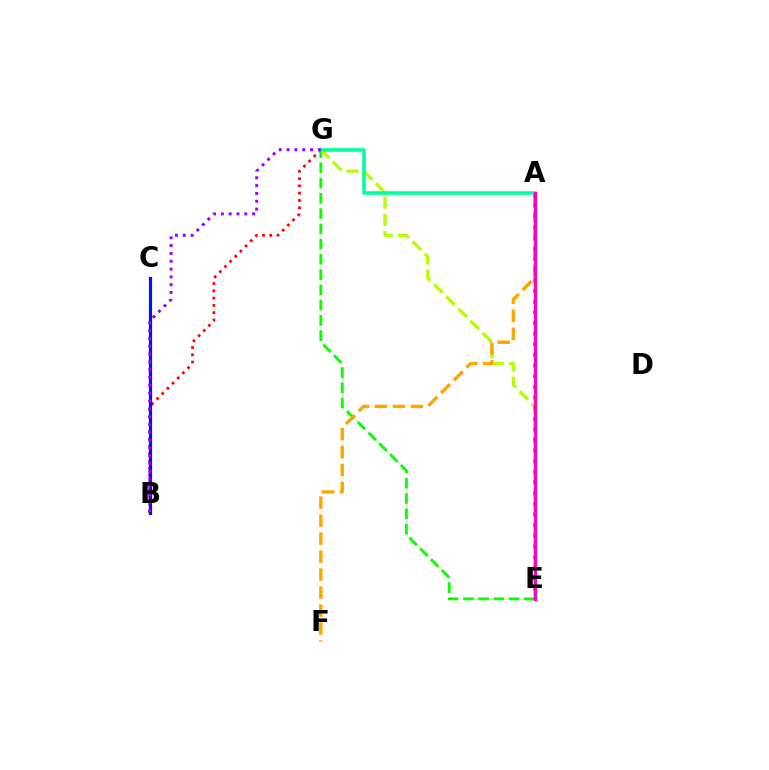{('E', 'G'): [{'color': '#08ff00', 'line_style': 'dashed', 'thickness': 2.07}, {'color': '#b3ff00', 'line_style': 'dashed', 'thickness': 2.34}], ('B', 'G'): [{'color': '#ff0000', 'line_style': 'dotted', 'thickness': 1.98}, {'color': '#9b00ff', 'line_style': 'dotted', 'thickness': 2.13}], ('A', 'F'): [{'color': '#ffa500', 'line_style': 'dashed', 'thickness': 2.44}], ('A', 'E'): [{'color': '#00b5ff', 'line_style': 'dotted', 'thickness': 2.89}, {'color': '#ff00bd', 'line_style': 'solid', 'thickness': 2.28}], ('A', 'G'): [{'color': '#00ff9d', 'line_style': 'solid', 'thickness': 2.56}], ('B', 'C'): [{'color': '#0010ff', 'line_style': 'solid', 'thickness': 2.29}]}